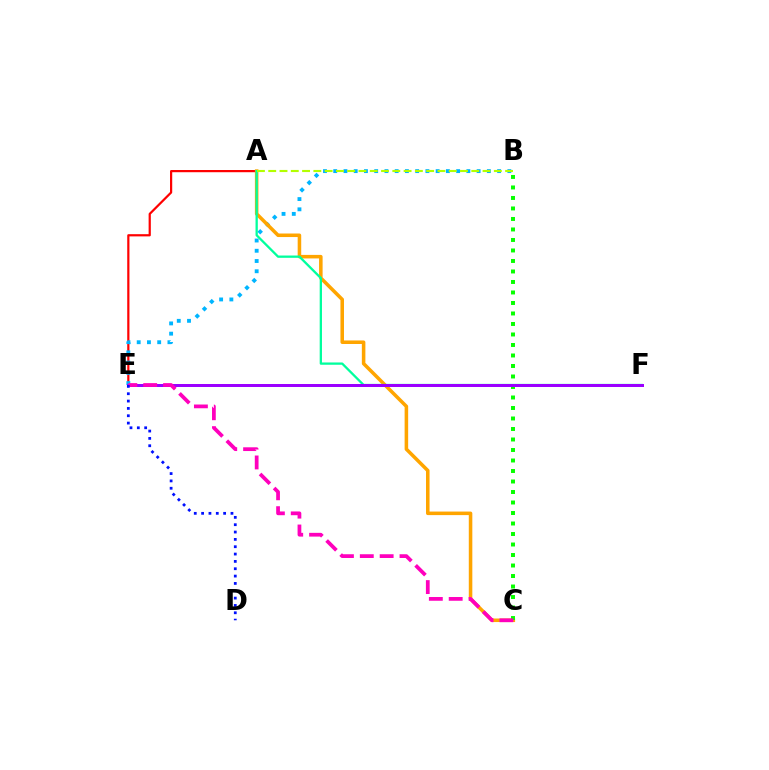{('A', 'E'): [{'color': '#ff0000', 'line_style': 'solid', 'thickness': 1.59}], ('B', 'E'): [{'color': '#00b5ff', 'line_style': 'dotted', 'thickness': 2.78}], ('A', 'C'): [{'color': '#ffa500', 'line_style': 'solid', 'thickness': 2.55}], ('A', 'F'): [{'color': '#00ff9d', 'line_style': 'solid', 'thickness': 1.65}], ('A', 'B'): [{'color': '#b3ff00', 'line_style': 'dashed', 'thickness': 1.53}], ('B', 'C'): [{'color': '#08ff00', 'line_style': 'dotted', 'thickness': 2.85}], ('E', 'F'): [{'color': '#9b00ff', 'line_style': 'solid', 'thickness': 2.16}], ('C', 'E'): [{'color': '#ff00bd', 'line_style': 'dashed', 'thickness': 2.7}], ('D', 'E'): [{'color': '#0010ff', 'line_style': 'dotted', 'thickness': 1.99}]}